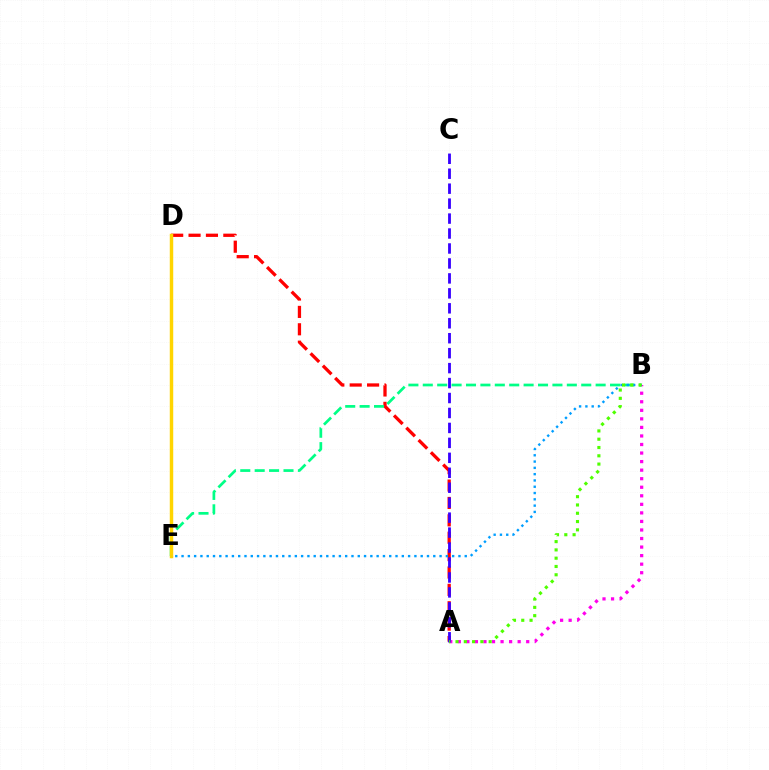{('A', 'B'): [{'color': '#ff00ed', 'line_style': 'dotted', 'thickness': 2.32}, {'color': '#4fff00', 'line_style': 'dotted', 'thickness': 2.25}], ('A', 'D'): [{'color': '#ff0000', 'line_style': 'dashed', 'thickness': 2.36}], ('B', 'E'): [{'color': '#00ff86', 'line_style': 'dashed', 'thickness': 1.96}, {'color': '#009eff', 'line_style': 'dotted', 'thickness': 1.71}], ('A', 'C'): [{'color': '#3700ff', 'line_style': 'dashed', 'thickness': 2.03}], ('D', 'E'): [{'color': '#ffd500', 'line_style': 'solid', 'thickness': 2.49}]}